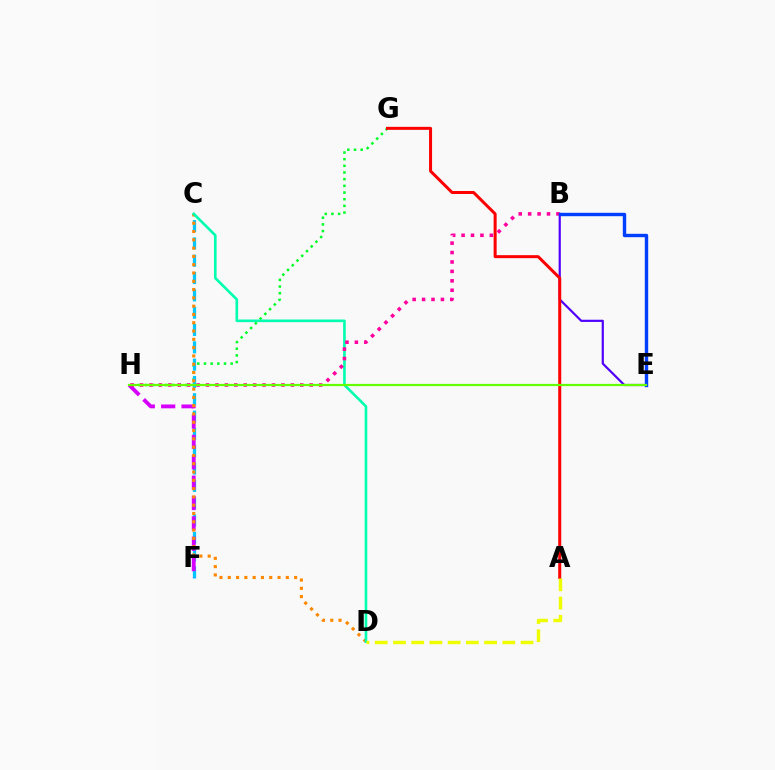{('B', 'E'): [{'color': '#4f00ff', 'line_style': 'solid', 'thickness': 1.58}, {'color': '#003fff', 'line_style': 'solid', 'thickness': 2.45}], ('G', 'H'): [{'color': '#00ff27', 'line_style': 'dotted', 'thickness': 1.81}], ('C', 'F'): [{'color': '#00c7ff', 'line_style': 'dashed', 'thickness': 2.35}], ('F', 'H'): [{'color': '#d600ff', 'line_style': 'dashed', 'thickness': 2.77}], ('C', 'D'): [{'color': '#ff8800', 'line_style': 'dotted', 'thickness': 2.25}, {'color': '#00ffaf', 'line_style': 'solid', 'thickness': 1.9}], ('A', 'G'): [{'color': '#ff0000', 'line_style': 'solid', 'thickness': 2.16}], ('B', 'H'): [{'color': '#ff00a0', 'line_style': 'dotted', 'thickness': 2.56}], ('A', 'D'): [{'color': '#eeff00', 'line_style': 'dashed', 'thickness': 2.48}], ('E', 'H'): [{'color': '#66ff00', 'line_style': 'solid', 'thickness': 1.6}]}